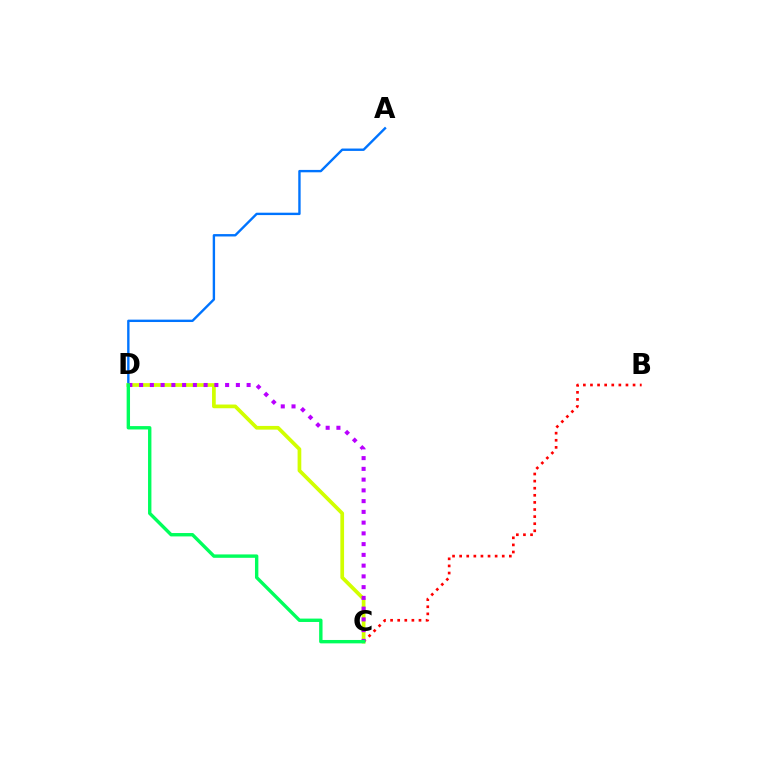{('B', 'C'): [{'color': '#ff0000', 'line_style': 'dotted', 'thickness': 1.93}], ('A', 'D'): [{'color': '#0074ff', 'line_style': 'solid', 'thickness': 1.72}], ('C', 'D'): [{'color': '#d1ff00', 'line_style': 'solid', 'thickness': 2.67}, {'color': '#b900ff', 'line_style': 'dotted', 'thickness': 2.92}, {'color': '#00ff5c', 'line_style': 'solid', 'thickness': 2.44}]}